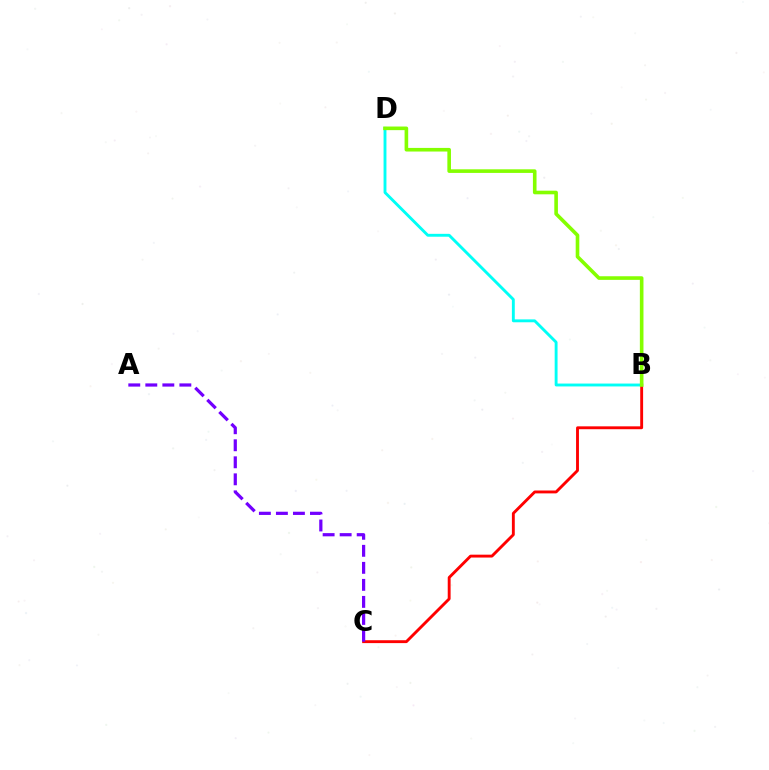{('B', 'D'): [{'color': '#00fff6', 'line_style': 'solid', 'thickness': 2.08}, {'color': '#84ff00', 'line_style': 'solid', 'thickness': 2.6}], ('B', 'C'): [{'color': '#ff0000', 'line_style': 'solid', 'thickness': 2.07}], ('A', 'C'): [{'color': '#7200ff', 'line_style': 'dashed', 'thickness': 2.31}]}